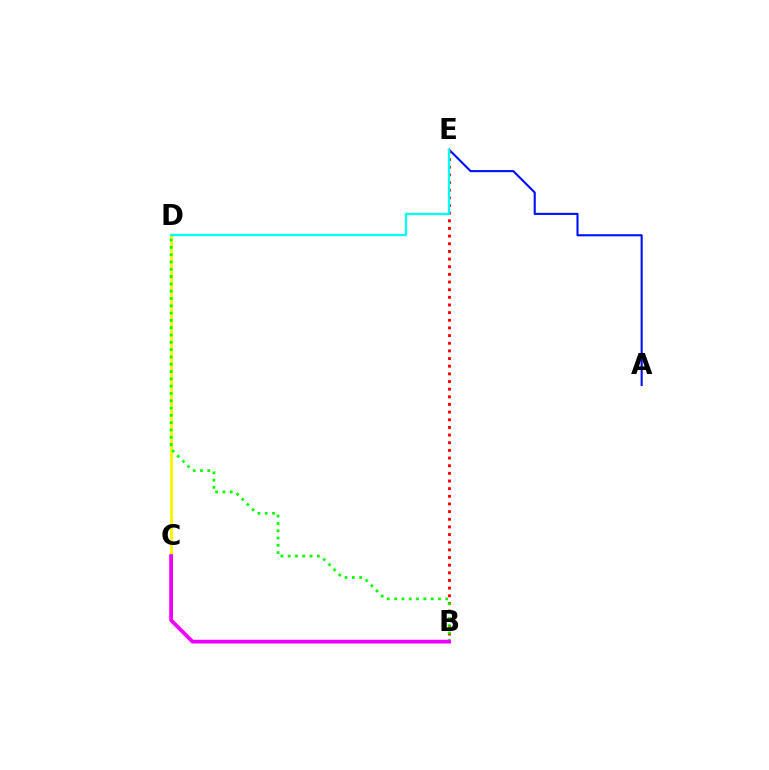{('A', 'E'): [{'color': '#0010ff', 'line_style': 'solid', 'thickness': 1.52}], ('C', 'D'): [{'color': '#fcf500', 'line_style': 'solid', 'thickness': 2.1}], ('B', 'E'): [{'color': '#ff0000', 'line_style': 'dotted', 'thickness': 2.08}], ('B', 'D'): [{'color': '#08ff00', 'line_style': 'dotted', 'thickness': 1.98}], ('D', 'E'): [{'color': '#00fff6', 'line_style': 'solid', 'thickness': 1.64}], ('B', 'C'): [{'color': '#ee00ff', 'line_style': 'solid', 'thickness': 2.72}]}